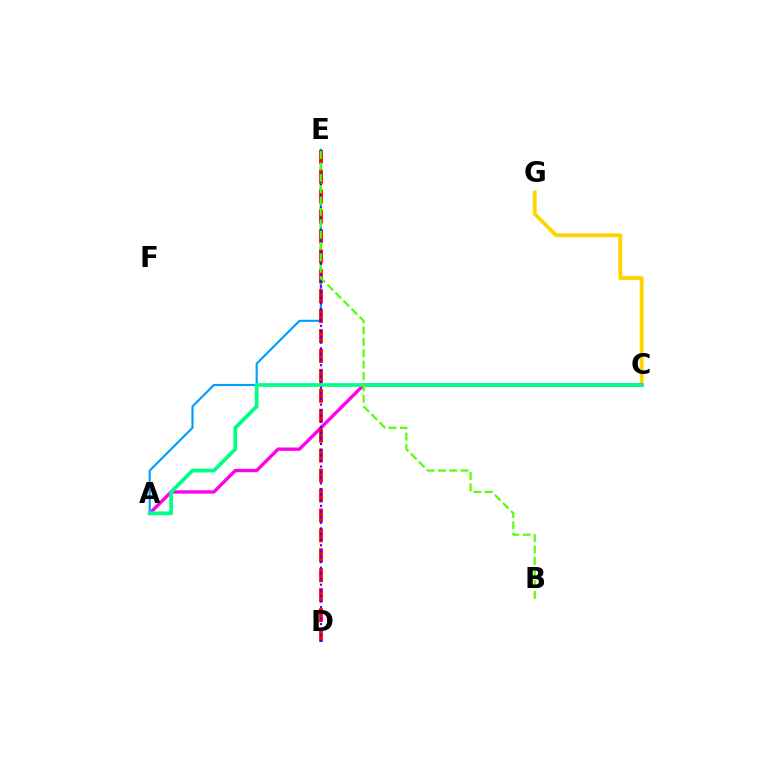{('C', 'G'): [{'color': '#ffd500', 'line_style': 'solid', 'thickness': 2.78}], ('A', 'C'): [{'color': '#ff00ed', 'line_style': 'solid', 'thickness': 2.42}, {'color': '#00ff86', 'line_style': 'solid', 'thickness': 2.7}], ('A', 'E'): [{'color': '#009eff', 'line_style': 'solid', 'thickness': 1.54}], ('D', 'E'): [{'color': '#ff0000', 'line_style': 'dashed', 'thickness': 2.71}, {'color': '#3700ff', 'line_style': 'dotted', 'thickness': 1.53}], ('B', 'E'): [{'color': '#4fff00', 'line_style': 'dashed', 'thickness': 1.54}]}